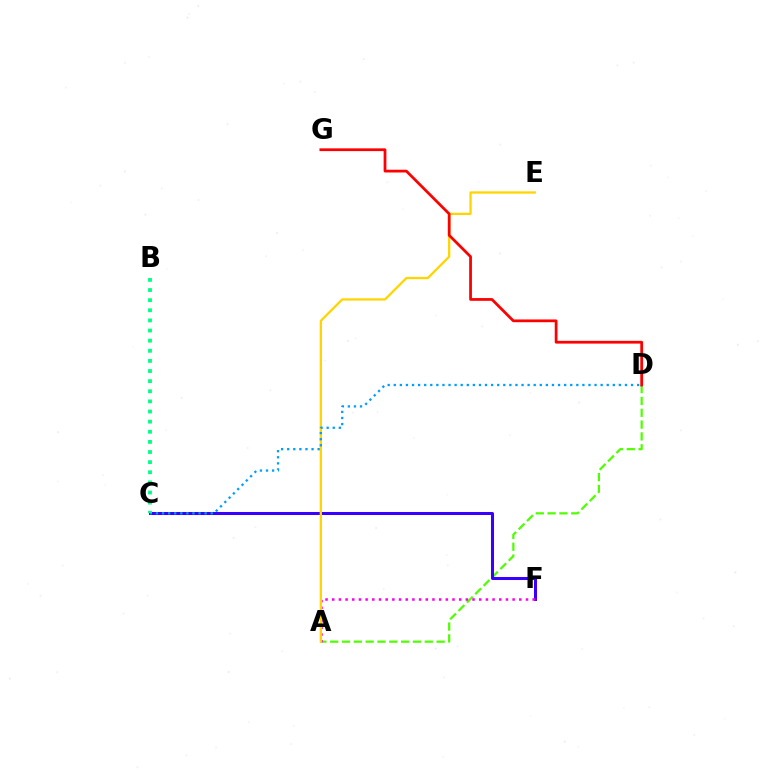{('A', 'D'): [{'color': '#4fff00', 'line_style': 'dashed', 'thickness': 1.61}], ('C', 'F'): [{'color': '#3700ff', 'line_style': 'solid', 'thickness': 2.18}], ('A', 'F'): [{'color': '#ff00ed', 'line_style': 'dotted', 'thickness': 1.82}], ('A', 'E'): [{'color': '#ffd500', 'line_style': 'solid', 'thickness': 1.65}], ('C', 'D'): [{'color': '#009eff', 'line_style': 'dotted', 'thickness': 1.65}], ('D', 'G'): [{'color': '#ff0000', 'line_style': 'solid', 'thickness': 1.98}], ('B', 'C'): [{'color': '#00ff86', 'line_style': 'dotted', 'thickness': 2.75}]}